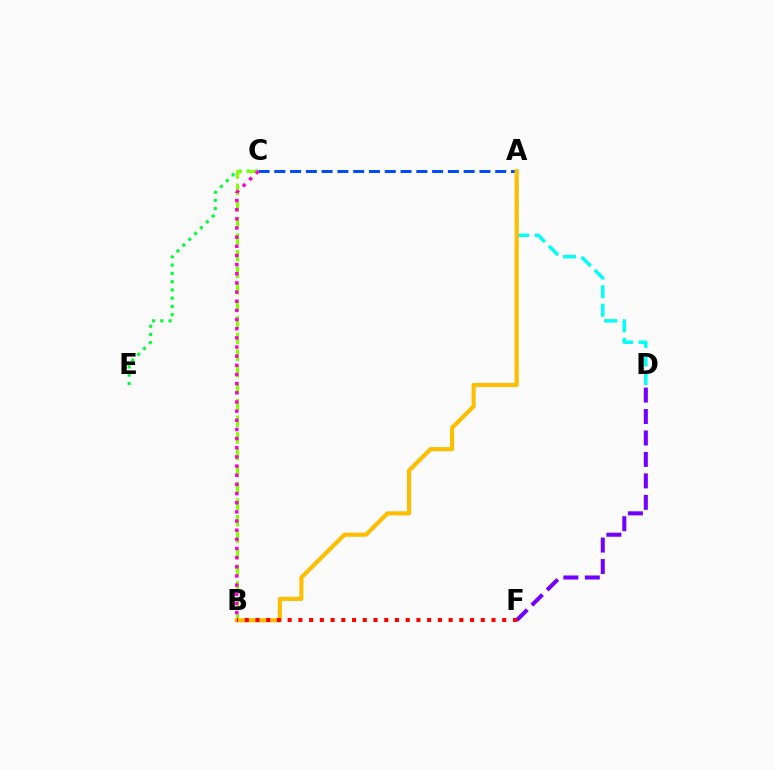{('A', 'C'): [{'color': '#004bff', 'line_style': 'dashed', 'thickness': 2.14}], ('D', 'F'): [{'color': '#7200ff', 'line_style': 'dashed', 'thickness': 2.91}], ('C', 'E'): [{'color': '#00ff39', 'line_style': 'dotted', 'thickness': 2.25}], ('B', 'C'): [{'color': '#84ff00', 'line_style': 'dashed', 'thickness': 2.25}, {'color': '#ff00cf', 'line_style': 'dotted', 'thickness': 2.49}], ('A', 'D'): [{'color': '#00fff6', 'line_style': 'dashed', 'thickness': 2.52}], ('A', 'B'): [{'color': '#ffbd00', 'line_style': 'solid', 'thickness': 2.96}], ('B', 'F'): [{'color': '#ff0000', 'line_style': 'dotted', 'thickness': 2.92}]}